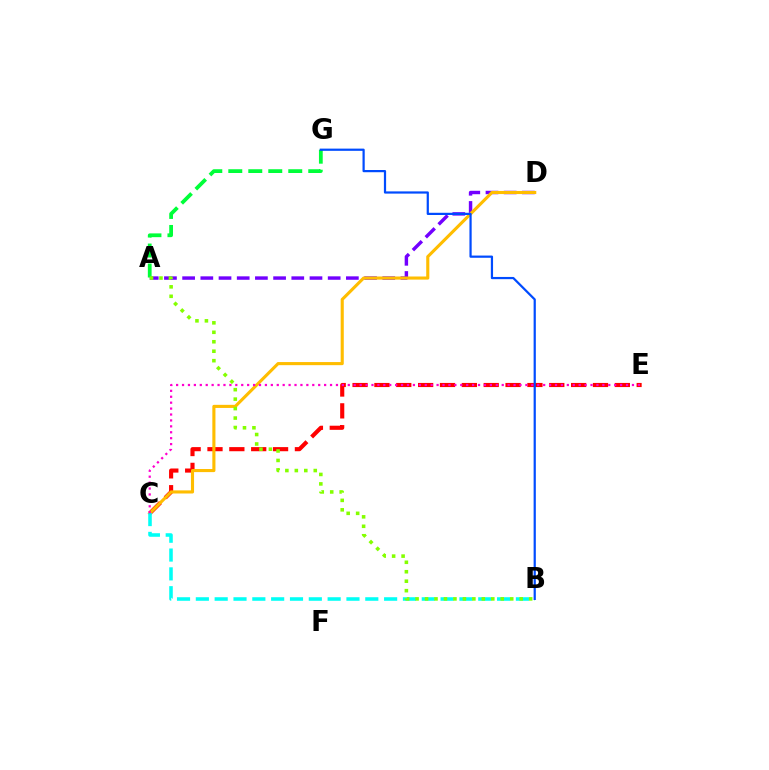{('C', 'E'): [{'color': '#ff0000', 'line_style': 'dashed', 'thickness': 2.97}, {'color': '#ff00cf', 'line_style': 'dotted', 'thickness': 1.61}], ('A', 'D'): [{'color': '#7200ff', 'line_style': 'dashed', 'thickness': 2.47}], ('C', 'D'): [{'color': '#ffbd00', 'line_style': 'solid', 'thickness': 2.24}], ('A', 'G'): [{'color': '#00ff39', 'line_style': 'dashed', 'thickness': 2.72}], ('B', 'C'): [{'color': '#00fff6', 'line_style': 'dashed', 'thickness': 2.56}], ('B', 'G'): [{'color': '#004bff', 'line_style': 'solid', 'thickness': 1.6}], ('A', 'B'): [{'color': '#84ff00', 'line_style': 'dotted', 'thickness': 2.57}]}